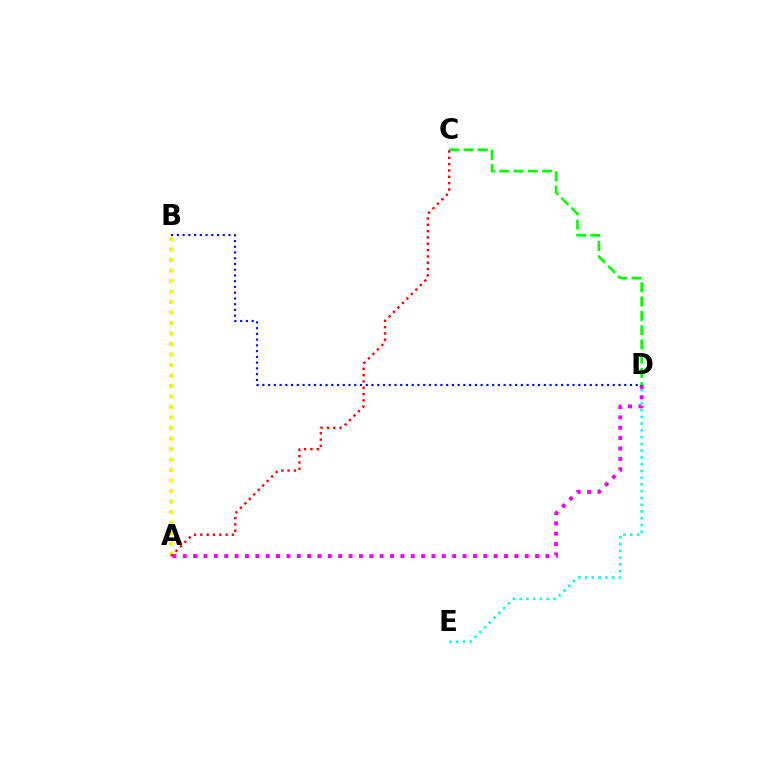{('A', 'B'): [{'color': '#fcf500', 'line_style': 'dotted', 'thickness': 2.85}], ('D', 'E'): [{'color': '#00fff6', 'line_style': 'dotted', 'thickness': 1.84}], ('A', 'D'): [{'color': '#ee00ff', 'line_style': 'dotted', 'thickness': 2.82}], ('B', 'D'): [{'color': '#0010ff', 'line_style': 'dotted', 'thickness': 1.56}], ('C', 'D'): [{'color': '#08ff00', 'line_style': 'dashed', 'thickness': 1.94}], ('A', 'C'): [{'color': '#ff0000', 'line_style': 'dotted', 'thickness': 1.72}]}